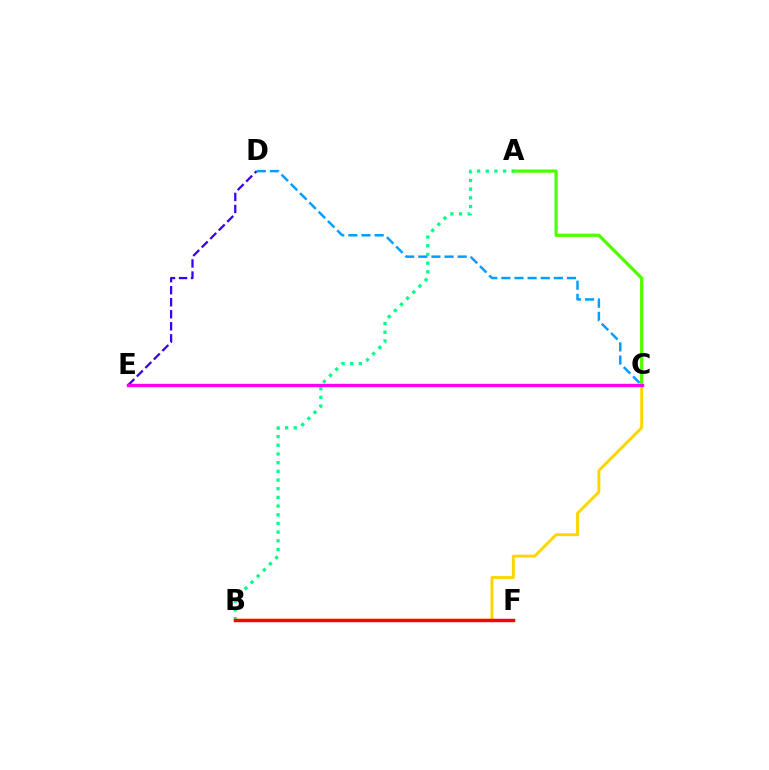{('A', 'C'): [{'color': '#4fff00', 'line_style': 'solid', 'thickness': 2.34}], ('A', 'B'): [{'color': '#00ff86', 'line_style': 'dotted', 'thickness': 2.36}], ('D', 'E'): [{'color': '#3700ff', 'line_style': 'dashed', 'thickness': 1.63}], ('B', 'C'): [{'color': '#ffd500', 'line_style': 'solid', 'thickness': 2.1}], ('C', 'E'): [{'color': '#ff00ed', 'line_style': 'solid', 'thickness': 2.41}], ('C', 'D'): [{'color': '#009eff', 'line_style': 'dashed', 'thickness': 1.78}], ('B', 'F'): [{'color': '#ff0000', 'line_style': 'solid', 'thickness': 2.47}]}